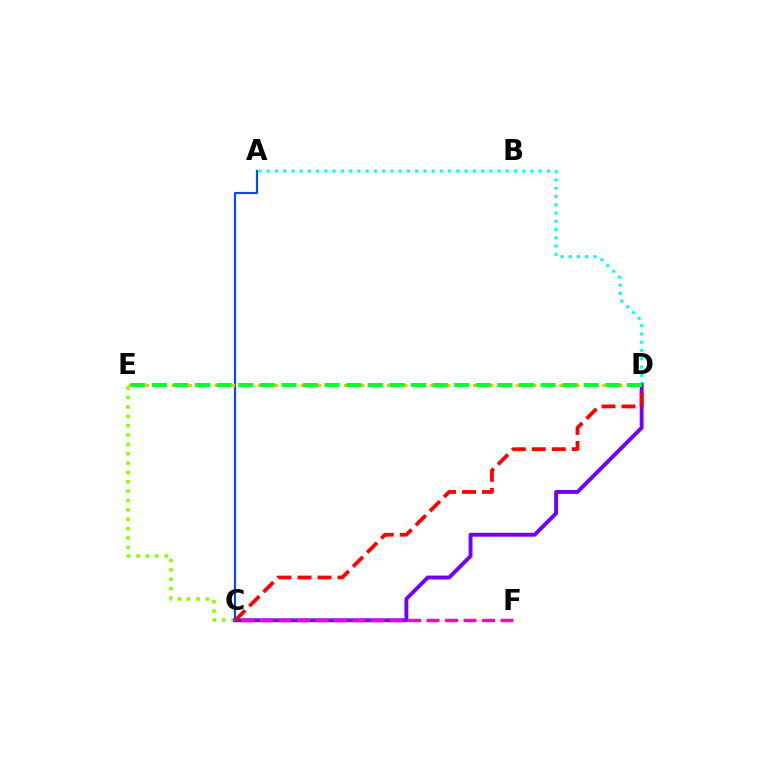{('A', 'D'): [{'color': '#00fff6', 'line_style': 'dotted', 'thickness': 2.24}], ('C', 'E'): [{'color': '#84ff00', 'line_style': 'dotted', 'thickness': 2.54}], ('C', 'D'): [{'color': '#7200ff', 'line_style': 'solid', 'thickness': 2.8}, {'color': '#ff0000', 'line_style': 'dashed', 'thickness': 2.72}], ('A', 'C'): [{'color': '#004bff', 'line_style': 'solid', 'thickness': 1.56}], ('C', 'F'): [{'color': '#ff00cf', 'line_style': 'dashed', 'thickness': 2.51}], ('D', 'E'): [{'color': '#ffbd00', 'line_style': 'dotted', 'thickness': 2.34}, {'color': '#00ff39', 'line_style': 'dashed', 'thickness': 2.93}]}